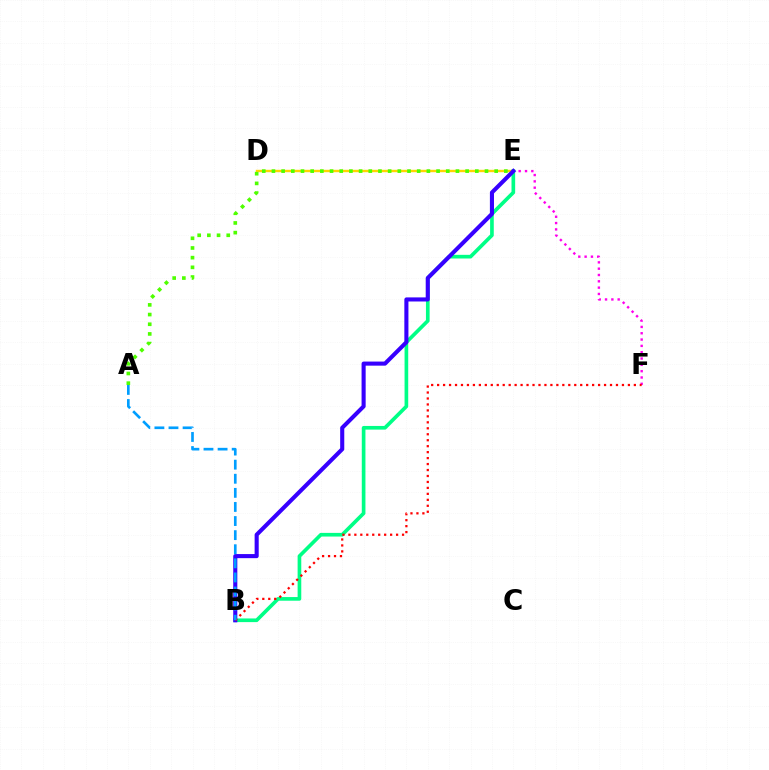{('D', 'E'): [{'color': '#ffd500', 'line_style': 'solid', 'thickness': 1.75}], ('E', 'F'): [{'color': '#ff00ed', 'line_style': 'dotted', 'thickness': 1.72}], ('B', 'E'): [{'color': '#00ff86', 'line_style': 'solid', 'thickness': 2.64}, {'color': '#3700ff', 'line_style': 'solid', 'thickness': 2.94}], ('A', 'E'): [{'color': '#4fff00', 'line_style': 'dotted', 'thickness': 2.63}], ('B', 'F'): [{'color': '#ff0000', 'line_style': 'dotted', 'thickness': 1.62}], ('A', 'B'): [{'color': '#009eff', 'line_style': 'dashed', 'thickness': 1.91}]}